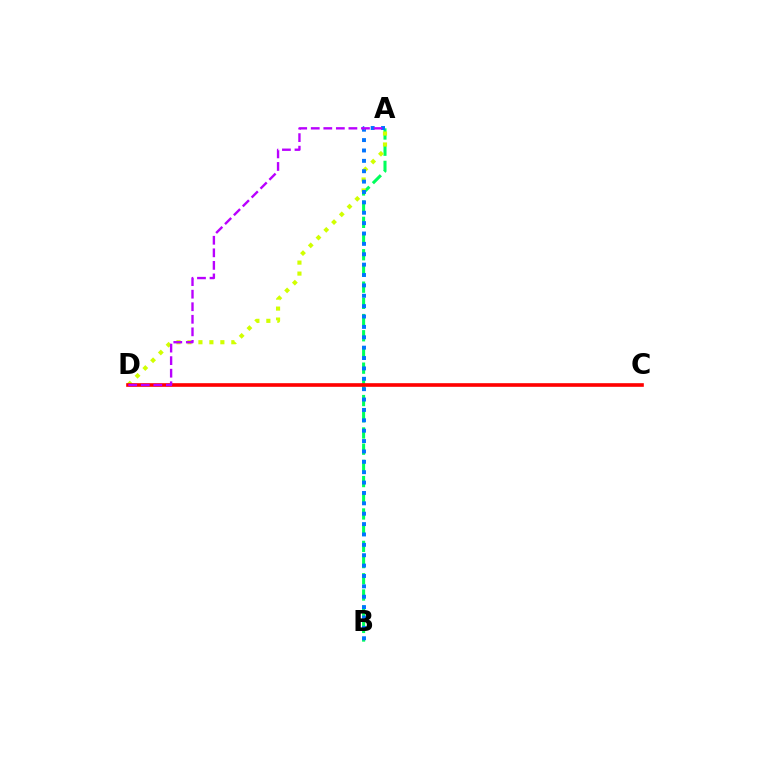{('A', 'B'): [{'color': '#00ff5c', 'line_style': 'dashed', 'thickness': 2.2}, {'color': '#0074ff', 'line_style': 'dotted', 'thickness': 2.82}], ('A', 'D'): [{'color': '#d1ff00', 'line_style': 'dotted', 'thickness': 2.98}, {'color': '#b900ff', 'line_style': 'dashed', 'thickness': 1.7}], ('C', 'D'): [{'color': '#ff0000', 'line_style': 'solid', 'thickness': 2.61}]}